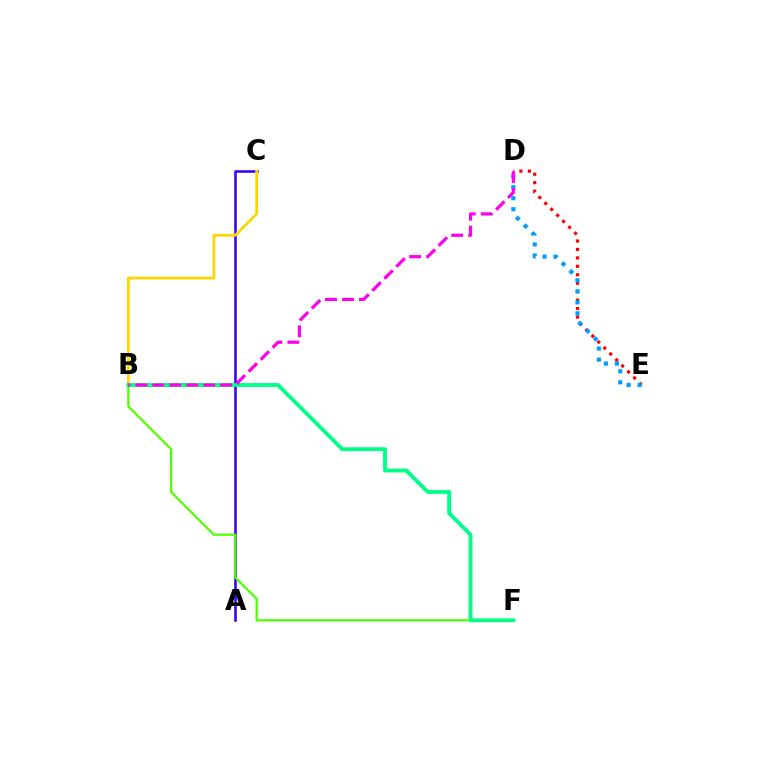{('A', 'C'): [{'color': '#3700ff', 'line_style': 'solid', 'thickness': 1.86}], ('D', 'E'): [{'color': '#ff0000', 'line_style': 'dotted', 'thickness': 2.3}, {'color': '#009eff', 'line_style': 'dotted', 'thickness': 2.99}], ('B', 'C'): [{'color': '#ffd500', 'line_style': 'solid', 'thickness': 1.98}], ('B', 'F'): [{'color': '#4fff00', 'line_style': 'solid', 'thickness': 1.58}, {'color': '#00ff86', 'line_style': 'solid', 'thickness': 2.77}], ('B', 'D'): [{'color': '#ff00ed', 'line_style': 'dashed', 'thickness': 2.31}]}